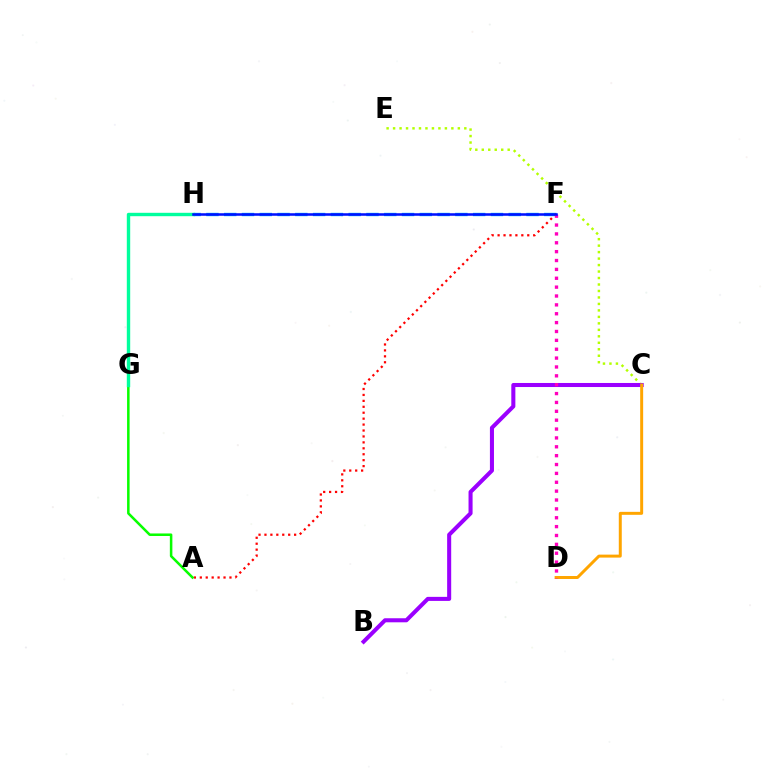{('C', 'E'): [{'color': '#b3ff00', 'line_style': 'dotted', 'thickness': 1.76}], ('B', 'C'): [{'color': '#9b00ff', 'line_style': 'solid', 'thickness': 2.92}], ('F', 'H'): [{'color': '#00b5ff', 'line_style': 'dashed', 'thickness': 2.42}, {'color': '#0010ff', 'line_style': 'solid', 'thickness': 1.83}], ('C', 'D'): [{'color': '#ffa500', 'line_style': 'solid', 'thickness': 2.14}], ('A', 'F'): [{'color': '#ff0000', 'line_style': 'dotted', 'thickness': 1.61}], ('D', 'F'): [{'color': '#ff00bd', 'line_style': 'dotted', 'thickness': 2.41}], ('A', 'G'): [{'color': '#08ff00', 'line_style': 'solid', 'thickness': 1.82}], ('G', 'H'): [{'color': '#00ff9d', 'line_style': 'solid', 'thickness': 2.44}]}